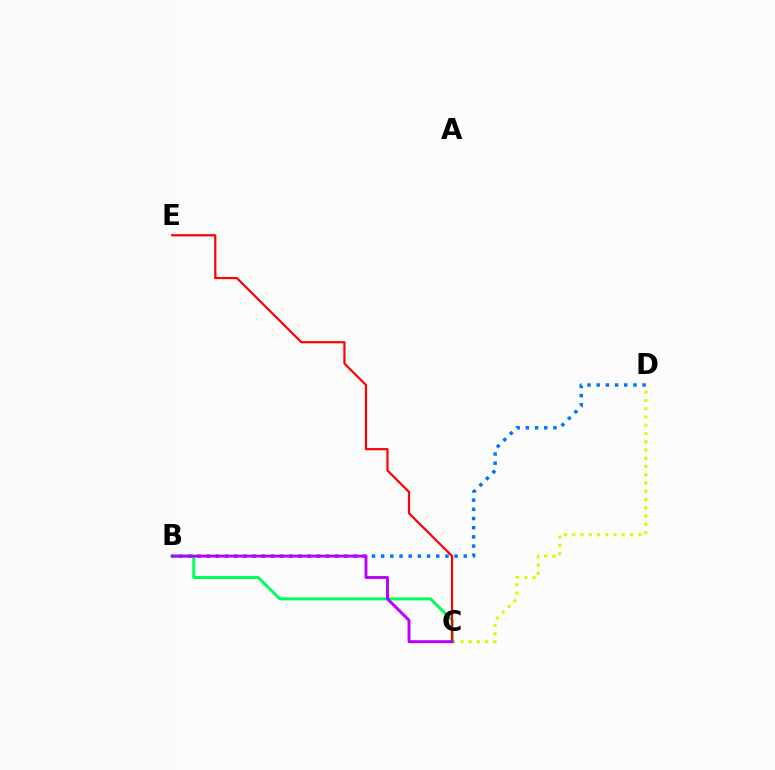{('C', 'D'): [{'color': '#d1ff00', 'line_style': 'dotted', 'thickness': 2.24}], ('B', 'C'): [{'color': '#00ff5c', 'line_style': 'solid', 'thickness': 2.15}, {'color': '#b900ff', 'line_style': 'solid', 'thickness': 2.11}], ('B', 'D'): [{'color': '#0074ff', 'line_style': 'dotted', 'thickness': 2.49}], ('C', 'E'): [{'color': '#ff0000', 'line_style': 'solid', 'thickness': 1.58}]}